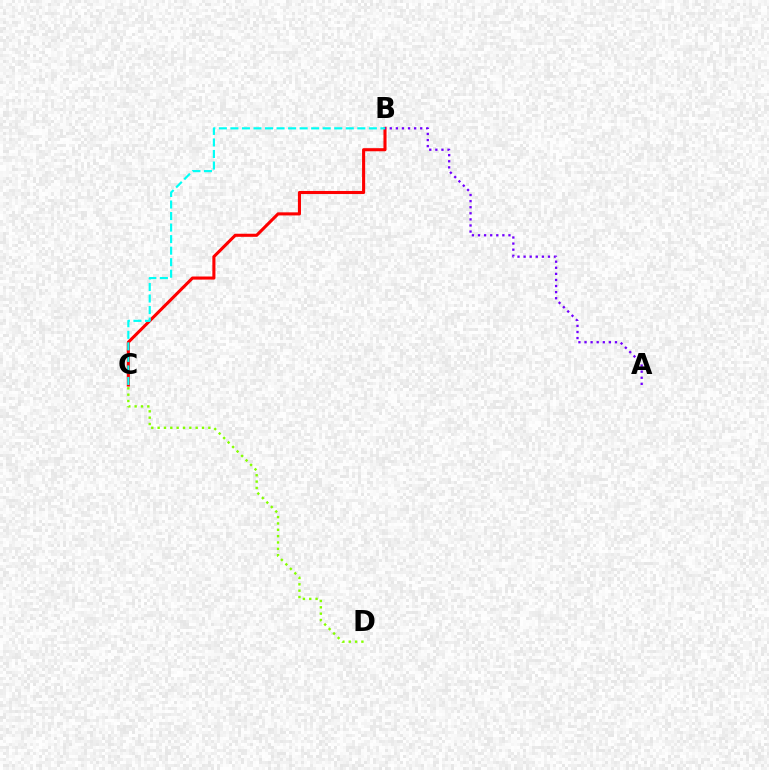{('B', 'C'): [{'color': '#ff0000', 'line_style': 'solid', 'thickness': 2.22}, {'color': '#00fff6', 'line_style': 'dashed', 'thickness': 1.57}], ('C', 'D'): [{'color': '#84ff00', 'line_style': 'dotted', 'thickness': 1.72}], ('A', 'B'): [{'color': '#7200ff', 'line_style': 'dotted', 'thickness': 1.65}]}